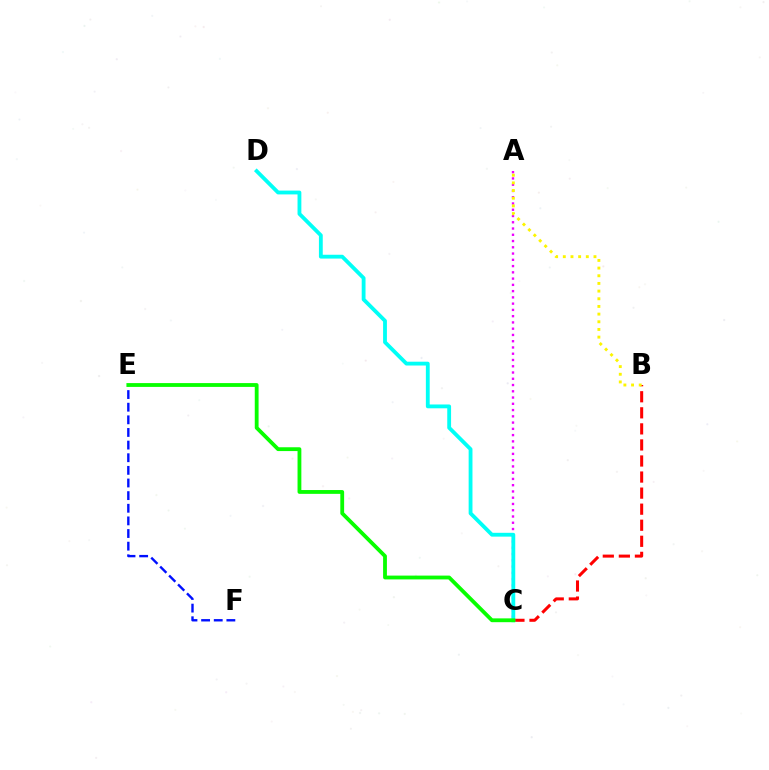{('B', 'C'): [{'color': '#ff0000', 'line_style': 'dashed', 'thickness': 2.18}], ('E', 'F'): [{'color': '#0010ff', 'line_style': 'dashed', 'thickness': 1.72}], ('A', 'C'): [{'color': '#ee00ff', 'line_style': 'dotted', 'thickness': 1.7}], ('C', 'D'): [{'color': '#00fff6', 'line_style': 'solid', 'thickness': 2.75}], ('C', 'E'): [{'color': '#08ff00', 'line_style': 'solid', 'thickness': 2.75}], ('A', 'B'): [{'color': '#fcf500', 'line_style': 'dotted', 'thickness': 2.08}]}